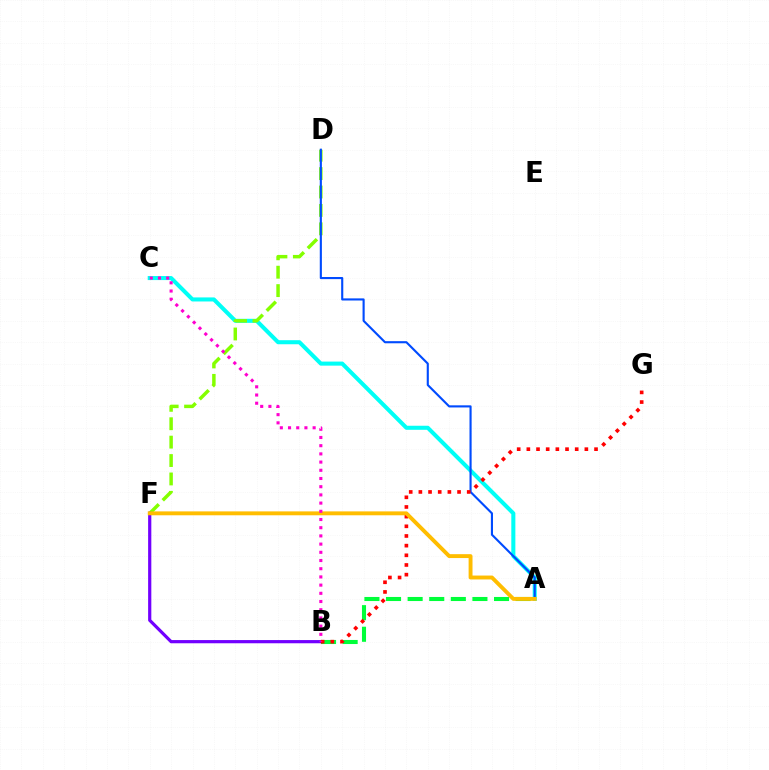{('A', 'C'): [{'color': '#00fff6', 'line_style': 'solid', 'thickness': 2.92}], ('D', 'F'): [{'color': '#84ff00', 'line_style': 'dashed', 'thickness': 2.5}], ('A', 'B'): [{'color': '#00ff39', 'line_style': 'dashed', 'thickness': 2.93}], ('A', 'D'): [{'color': '#004bff', 'line_style': 'solid', 'thickness': 1.53}], ('B', 'F'): [{'color': '#7200ff', 'line_style': 'solid', 'thickness': 2.3}], ('B', 'G'): [{'color': '#ff0000', 'line_style': 'dotted', 'thickness': 2.63}], ('A', 'F'): [{'color': '#ffbd00', 'line_style': 'solid', 'thickness': 2.8}], ('B', 'C'): [{'color': '#ff00cf', 'line_style': 'dotted', 'thickness': 2.23}]}